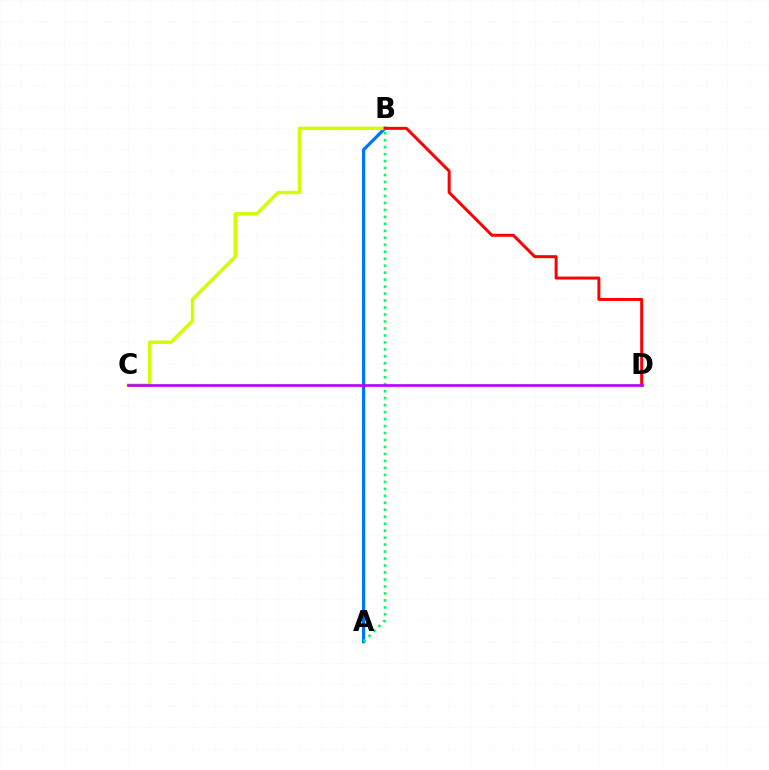{('A', 'B'): [{'color': '#0074ff', 'line_style': 'solid', 'thickness': 2.3}, {'color': '#00ff5c', 'line_style': 'dotted', 'thickness': 1.89}], ('B', 'C'): [{'color': '#d1ff00', 'line_style': 'solid', 'thickness': 2.47}], ('B', 'D'): [{'color': '#ff0000', 'line_style': 'solid', 'thickness': 2.14}], ('C', 'D'): [{'color': '#b900ff', 'line_style': 'solid', 'thickness': 1.93}]}